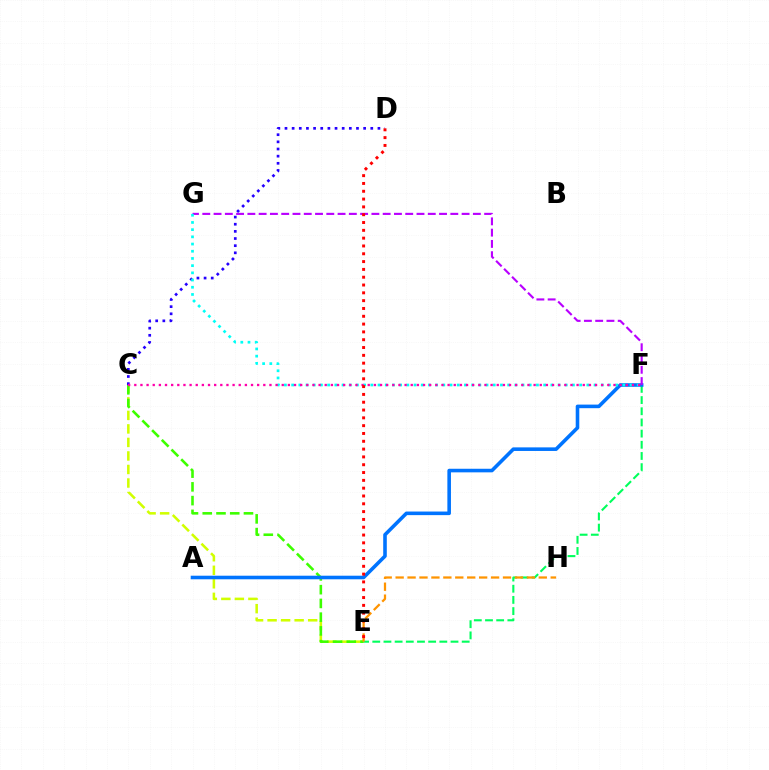{('C', 'E'): [{'color': '#d1ff00', 'line_style': 'dashed', 'thickness': 1.84}, {'color': '#3dff00', 'line_style': 'dashed', 'thickness': 1.87}], ('E', 'F'): [{'color': '#00ff5c', 'line_style': 'dashed', 'thickness': 1.52}], ('A', 'F'): [{'color': '#0074ff', 'line_style': 'solid', 'thickness': 2.58}], ('E', 'H'): [{'color': '#ff9400', 'line_style': 'dashed', 'thickness': 1.62}], ('F', 'G'): [{'color': '#b900ff', 'line_style': 'dashed', 'thickness': 1.53}, {'color': '#00fff6', 'line_style': 'dotted', 'thickness': 1.96}], ('C', 'D'): [{'color': '#2500ff', 'line_style': 'dotted', 'thickness': 1.94}], ('C', 'F'): [{'color': '#ff00ac', 'line_style': 'dotted', 'thickness': 1.67}], ('D', 'E'): [{'color': '#ff0000', 'line_style': 'dotted', 'thickness': 2.12}]}